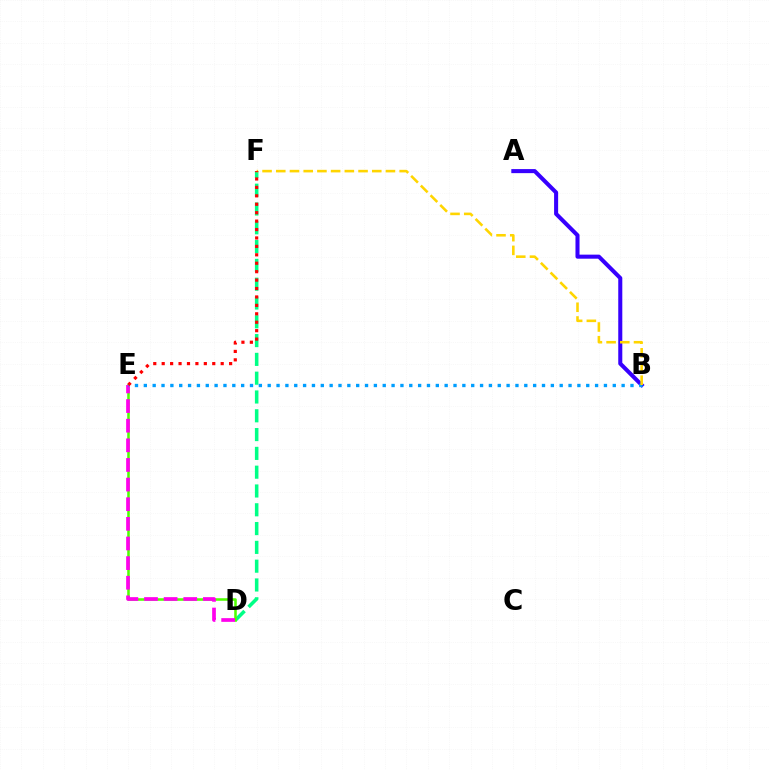{('D', 'F'): [{'color': '#00ff86', 'line_style': 'dashed', 'thickness': 2.55}], ('A', 'B'): [{'color': '#3700ff', 'line_style': 'solid', 'thickness': 2.92}], ('D', 'E'): [{'color': '#4fff00', 'line_style': 'solid', 'thickness': 1.84}, {'color': '#ff00ed', 'line_style': 'dashed', 'thickness': 2.67}], ('B', 'E'): [{'color': '#009eff', 'line_style': 'dotted', 'thickness': 2.4}], ('B', 'F'): [{'color': '#ffd500', 'line_style': 'dashed', 'thickness': 1.86}], ('E', 'F'): [{'color': '#ff0000', 'line_style': 'dotted', 'thickness': 2.29}]}